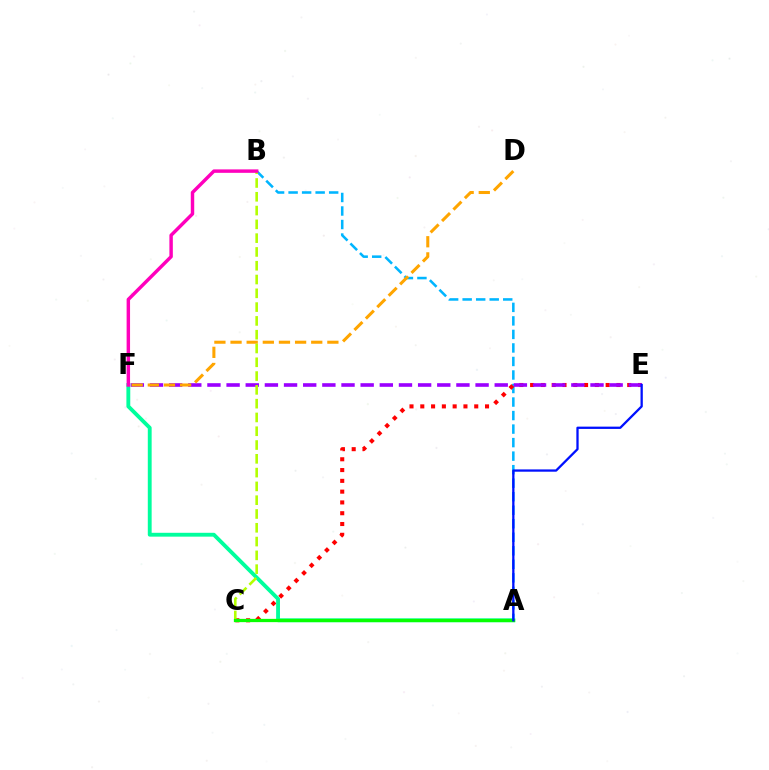{('A', 'B'): [{'color': '#00b5ff', 'line_style': 'dashed', 'thickness': 1.84}], ('C', 'E'): [{'color': '#ff0000', 'line_style': 'dotted', 'thickness': 2.93}], ('A', 'F'): [{'color': '#00ff9d', 'line_style': 'solid', 'thickness': 2.77}], ('E', 'F'): [{'color': '#9b00ff', 'line_style': 'dashed', 'thickness': 2.6}], ('D', 'F'): [{'color': '#ffa500', 'line_style': 'dashed', 'thickness': 2.19}], ('B', 'C'): [{'color': '#b3ff00', 'line_style': 'dashed', 'thickness': 1.87}], ('A', 'C'): [{'color': '#08ff00', 'line_style': 'solid', 'thickness': 2.35}], ('A', 'E'): [{'color': '#0010ff', 'line_style': 'solid', 'thickness': 1.65}], ('B', 'F'): [{'color': '#ff00bd', 'line_style': 'solid', 'thickness': 2.48}]}